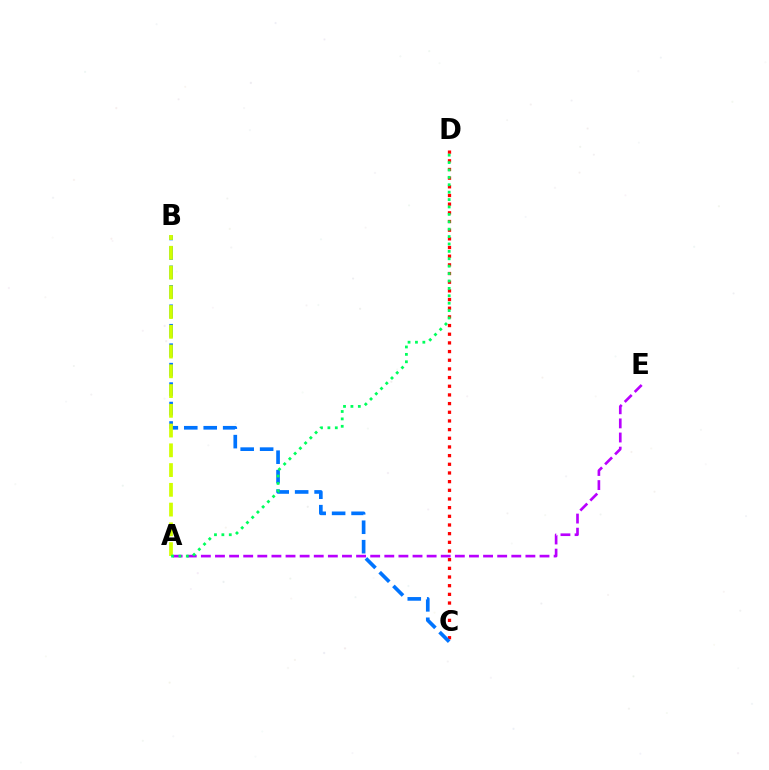{('A', 'E'): [{'color': '#b900ff', 'line_style': 'dashed', 'thickness': 1.92}], ('C', 'D'): [{'color': '#ff0000', 'line_style': 'dotted', 'thickness': 2.36}], ('B', 'C'): [{'color': '#0074ff', 'line_style': 'dashed', 'thickness': 2.64}], ('A', 'B'): [{'color': '#d1ff00', 'line_style': 'dashed', 'thickness': 2.68}], ('A', 'D'): [{'color': '#00ff5c', 'line_style': 'dotted', 'thickness': 2.01}]}